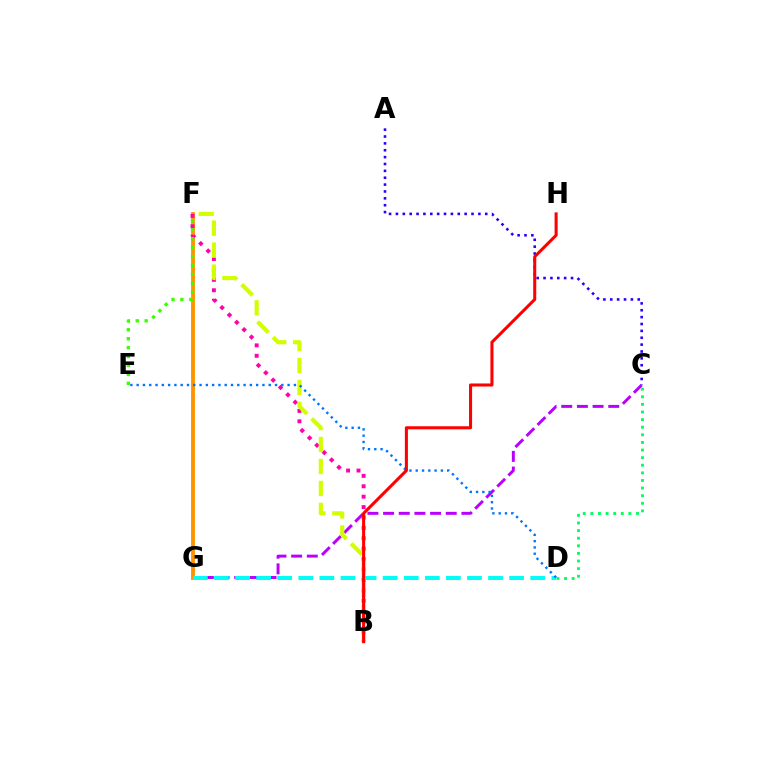{('C', 'G'): [{'color': '#b900ff', 'line_style': 'dashed', 'thickness': 2.13}], ('F', 'G'): [{'color': '#ff9400', 'line_style': 'solid', 'thickness': 2.79}], ('B', 'F'): [{'color': '#ff00ac', 'line_style': 'dotted', 'thickness': 2.83}, {'color': '#d1ff00', 'line_style': 'dashed', 'thickness': 2.99}], ('A', 'C'): [{'color': '#2500ff', 'line_style': 'dotted', 'thickness': 1.87}], ('D', 'G'): [{'color': '#00fff6', 'line_style': 'dashed', 'thickness': 2.86}], ('C', 'D'): [{'color': '#00ff5c', 'line_style': 'dotted', 'thickness': 2.07}], ('E', 'F'): [{'color': '#3dff00', 'line_style': 'dotted', 'thickness': 2.42}], ('D', 'E'): [{'color': '#0074ff', 'line_style': 'dotted', 'thickness': 1.71}], ('B', 'H'): [{'color': '#ff0000', 'line_style': 'solid', 'thickness': 2.2}]}